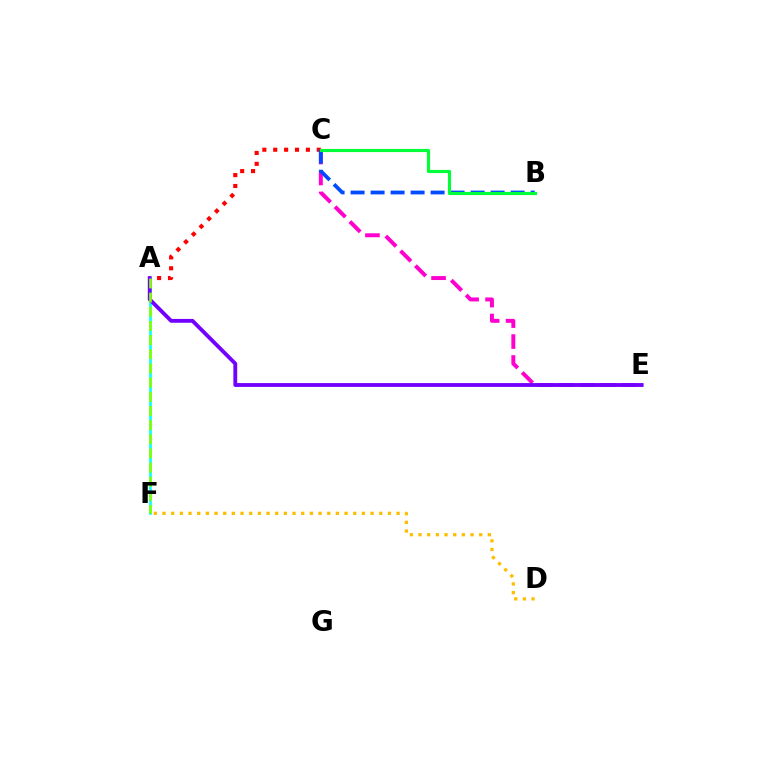{('A', 'F'): [{'color': '#00fff6', 'line_style': 'solid', 'thickness': 1.87}, {'color': '#84ff00', 'line_style': 'dashed', 'thickness': 1.92}], ('A', 'C'): [{'color': '#ff0000', 'line_style': 'dotted', 'thickness': 2.96}], ('D', 'F'): [{'color': '#ffbd00', 'line_style': 'dotted', 'thickness': 2.36}], ('C', 'E'): [{'color': '#ff00cf', 'line_style': 'dashed', 'thickness': 2.85}], ('A', 'E'): [{'color': '#7200ff', 'line_style': 'solid', 'thickness': 2.76}], ('B', 'C'): [{'color': '#004bff', 'line_style': 'dashed', 'thickness': 2.72}, {'color': '#00ff39', 'line_style': 'solid', 'thickness': 2.26}]}